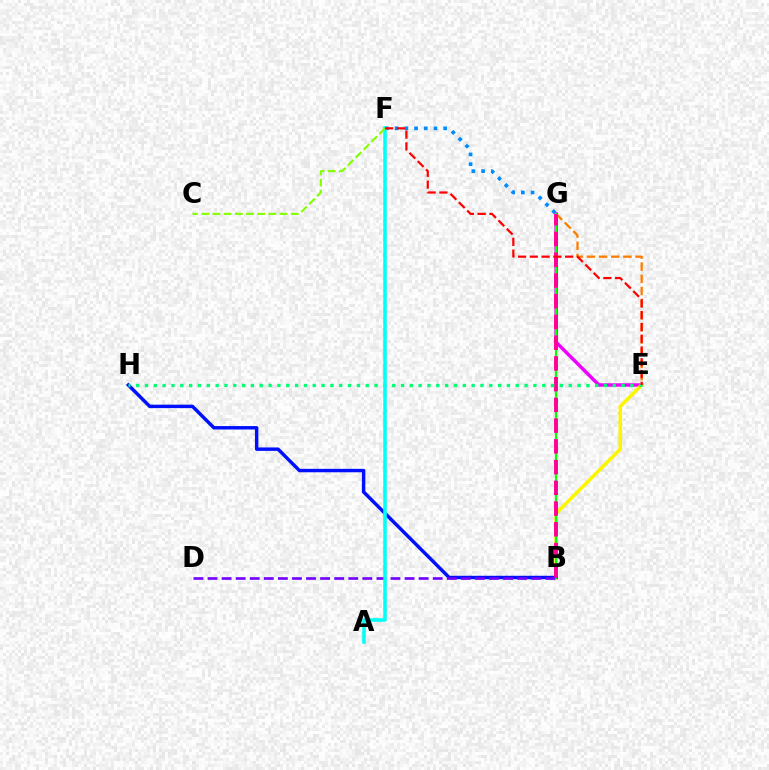{('E', 'G'): [{'color': '#ee00ff', 'line_style': 'solid', 'thickness': 2.49}, {'color': '#ff7c00', 'line_style': 'dashed', 'thickness': 1.65}], ('B', 'E'): [{'color': '#fcf500', 'line_style': 'solid', 'thickness': 2.56}], ('B', 'H'): [{'color': '#0010ff', 'line_style': 'solid', 'thickness': 2.47}], ('B', 'G'): [{'color': '#08ff00', 'line_style': 'solid', 'thickness': 1.6}, {'color': '#ff0094', 'line_style': 'dashed', 'thickness': 2.82}], ('E', 'H'): [{'color': '#00ff74', 'line_style': 'dotted', 'thickness': 2.4}], ('B', 'D'): [{'color': '#7200ff', 'line_style': 'dashed', 'thickness': 1.91}], ('F', 'G'): [{'color': '#008cff', 'line_style': 'dotted', 'thickness': 2.64}], ('A', 'F'): [{'color': '#00fff6', 'line_style': 'solid', 'thickness': 2.54}], ('C', 'F'): [{'color': '#84ff00', 'line_style': 'dashed', 'thickness': 1.52}], ('E', 'F'): [{'color': '#ff0000', 'line_style': 'dashed', 'thickness': 1.6}]}